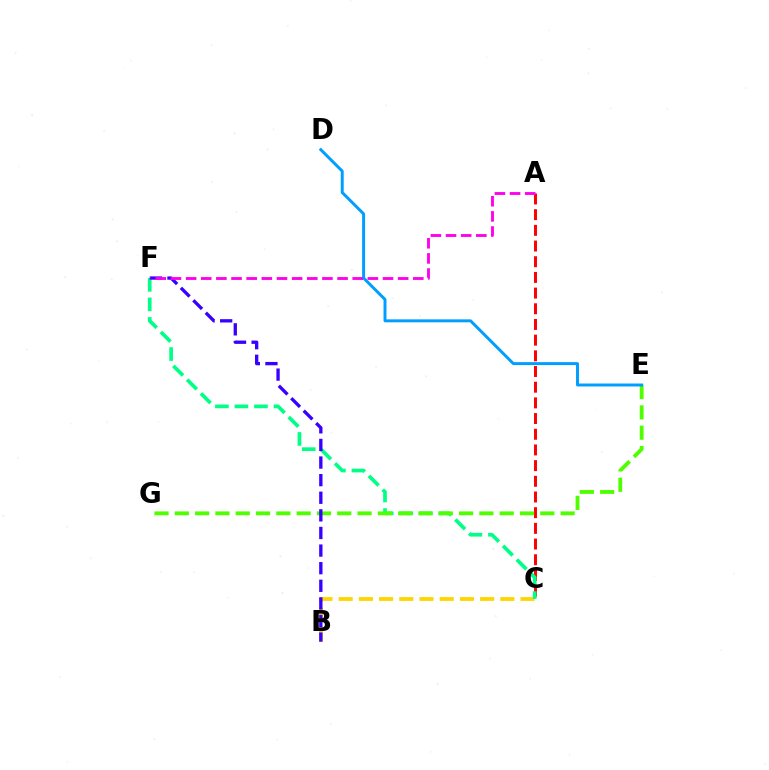{('A', 'C'): [{'color': '#ff0000', 'line_style': 'dashed', 'thickness': 2.13}], ('B', 'C'): [{'color': '#ffd500', 'line_style': 'dashed', 'thickness': 2.75}], ('C', 'F'): [{'color': '#00ff86', 'line_style': 'dashed', 'thickness': 2.65}], ('E', 'G'): [{'color': '#4fff00', 'line_style': 'dashed', 'thickness': 2.76}], ('B', 'F'): [{'color': '#3700ff', 'line_style': 'dashed', 'thickness': 2.39}], ('D', 'E'): [{'color': '#009eff', 'line_style': 'solid', 'thickness': 2.13}], ('A', 'F'): [{'color': '#ff00ed', 'line_style': 'dashed', 'thickness': 2.06}]}